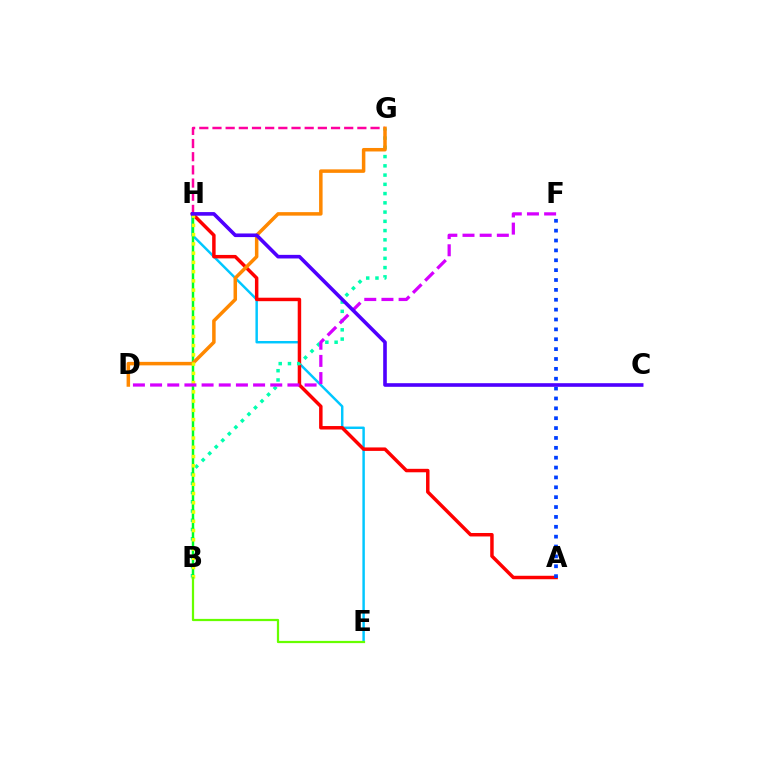{('E', 'H'): [{'color': '#00c7ff', 'line_style': 'solid', 'thickness': 1.77}], ('A', 'H'): [{'color': '#ff0000', 'line_style': 'solid', 'thickness': 2.5}], ('G', 'H'): [{'color': '#ff00a0', 'line_style': 'dashed', 'thickness': 1.79}], ('B', 'G'): [{'color': '#00ffaf', 'line_style': 'dotted', 'thickness': 2.51}], ('B', 'H'): [{'color': '#00ff27', 'line_style': 'solid', 'thickness': 1.78}, {'color': '#eeff00', 'line_style': 'dotted', 'thickness': 2.51}], ('D', 'G'): [{'color': '#ff8800', 'line_style': 'solid', 'thickness': 2.52}], ('A', 'F'): [{'color': '#003fff', 'line_style': 'dotted', 'thickness': 2.68}], ('B', 'E'): [{'color': '#66ff00', 'line_style': 'solid', 'thickness': 1.61}], ('D', 'F'): [{'color': '#d600ff', 'line_style': 'dashed', 'thickness': 2.33}], ('C', 'H'): [{'color': '#4f00ff', 'line_style': 'solid', 'thickness': 2.6}]}